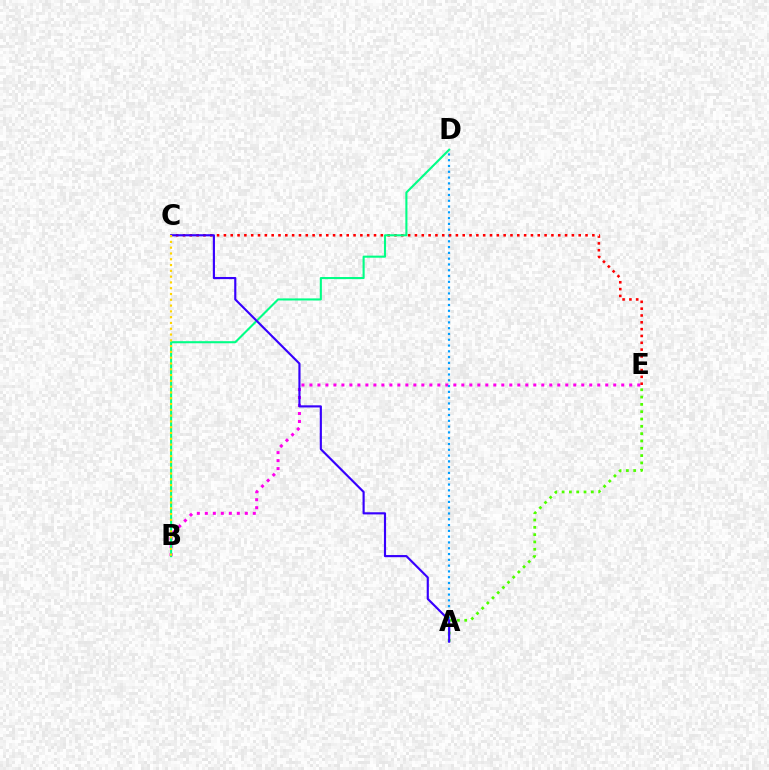{('B', 'E'): [{'color': '#ff00ed', 'line_style': 'dotted', 'thickness': 2.17}], ('A', 'E'): [{'color': '#4fff00', 'line_style': 'dotted', 'thickness': 1.99}], ('A', 'D'): [{'color': '#009eff', 'line_style': 'dotted', 'thickness': 1.57}], ('C', 'E'): [{'color': '#ff0000', 'line_style': 'dotted', 'thickness': 1.85}], ('B', 'D'): [{'color': '#00ff86', 'line_style': 'solid', 'thickness': 1.5}], ('A', 'C'): [{'color': '#3700ff', 'line_style': 'solid', 'thickness': 1.55}], ('B', 'C'): [{'color': '#ffd500', 'line_style': 'dotted', 'thickness': 1.57}]}